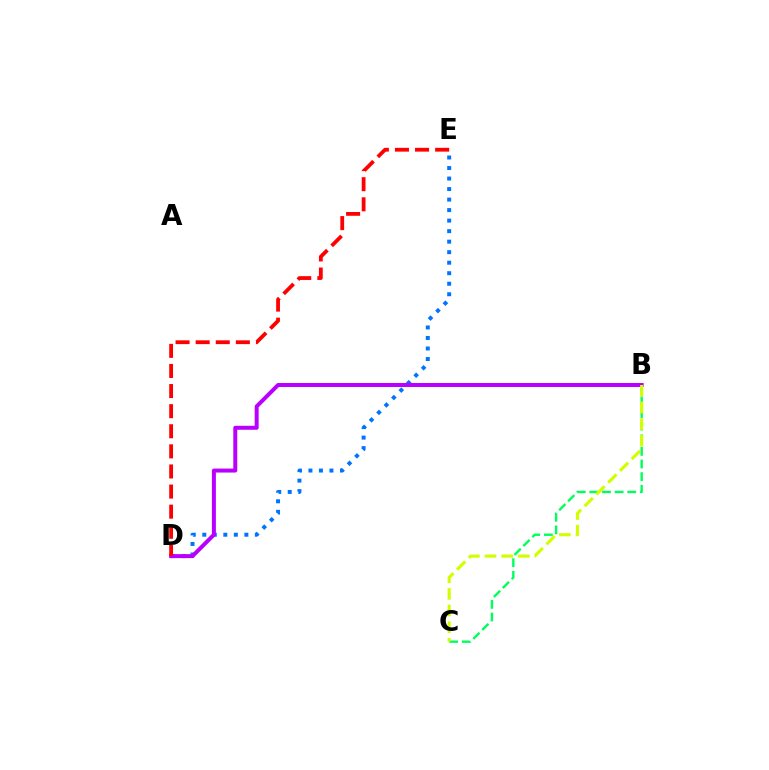{('D', 'E'): [{'color': '#0074ff', 'line_style': 'dotted', 'thickness': 2.86}, {'color': '#ff0000', 'line_style': 'dashed', 'thickness': 2.73}], ('B', 'C'): [{'color': '#00ff5c', 'line_style': 'dashed', 'thickness': 1.72}, {'color': '#d1ff00', 'line_style': 'dashed', 'thickness': 2.26}], ('B', 'D'): [{'color': '#b900ff', 'line_style': 'solid', 'thickness': 2.87}]}